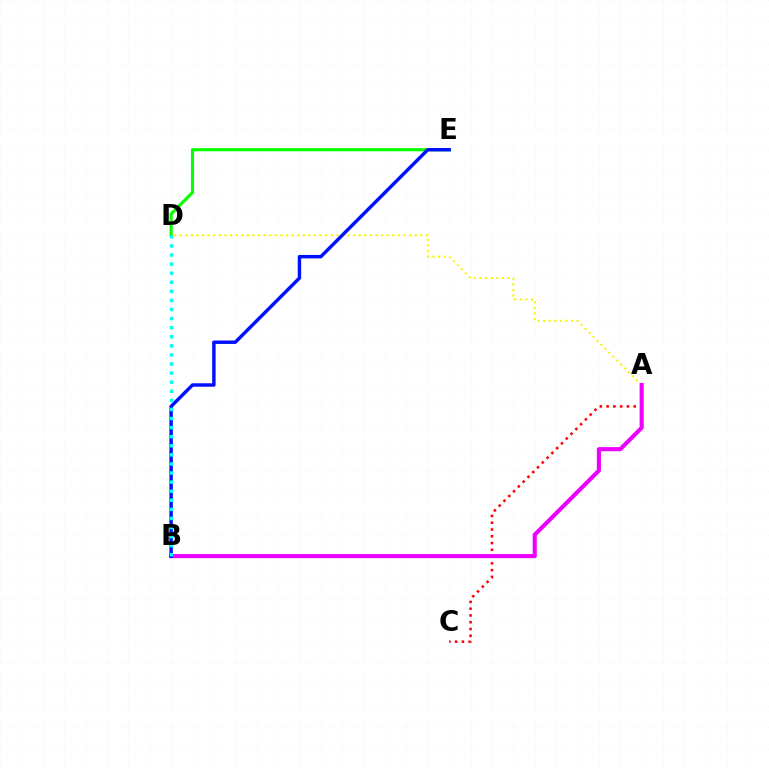{('D', 'E'): [{'color': '#08ff00', 'line_style': 'solid', 'thickness': 2.26}], ('A', 'C'): [{'color': '#ff0000', 'line_style': 'dotted', 'thickness': 1.84}], ('A', 'D'): [{'color': '#fcf500', 'line_style': 'dotted', 'thickness': 1.52}], ('A', 'B'): [{'color': '#ee00ff', 'line_style': 'solid', 'thickness': 2.95}], ('B', 'E'): [{'color': '#0010ff', 'line_style': 'solid', 'thickness': 2.47}], ('B', 'D'): [{'color': '#00fff6', 'line_style': 'dotted', 'thickness': 2.47}]}